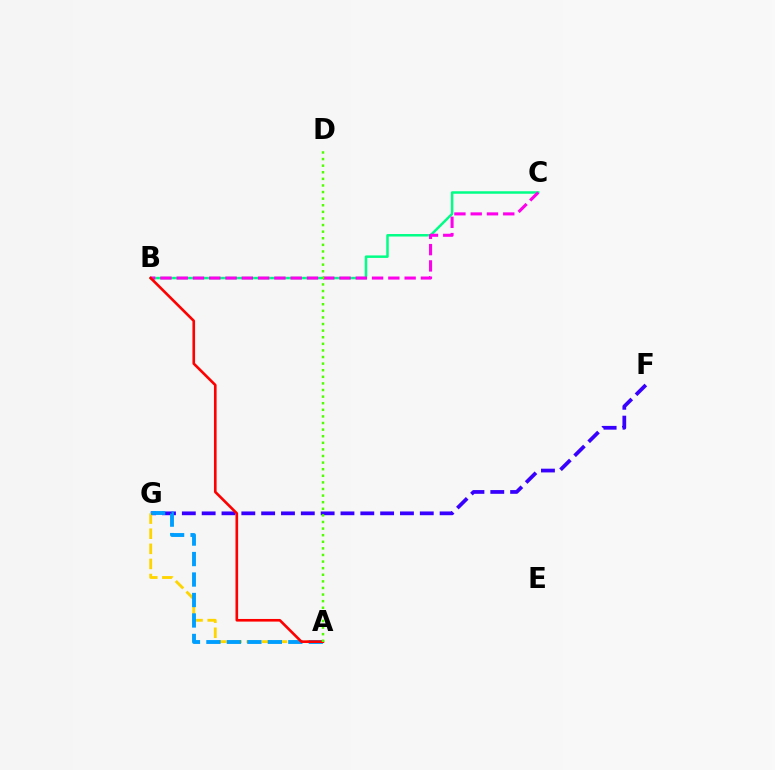{('B', 'C'): [{'color': '#00ff86', 'line_style': 'solid', 'thickness': 1.79}, {'color': '#ff00ed', 'line_style': 'dashed', 'thickness': 2.21}], ('F', 'G'): [{'color': '#3700ff', 'line_style': 'dashed', 'thickness': 2.69}], ('A', 'G'): [{'color': '#ffd500', 'line_style': 'dashed', 'thickness': 2.05}, {'color': '#009eff', 'line_style': 'dashed', 'thickness': 2.78}], ('A', 'B'): [{'color': '#ff0000', 'line_style': 'solid', 'thickness': 1.89}], ('A', 'D'): [{'color': '#4fff00', 'line_style': 'dotted', 'thickness': 1.79}]}